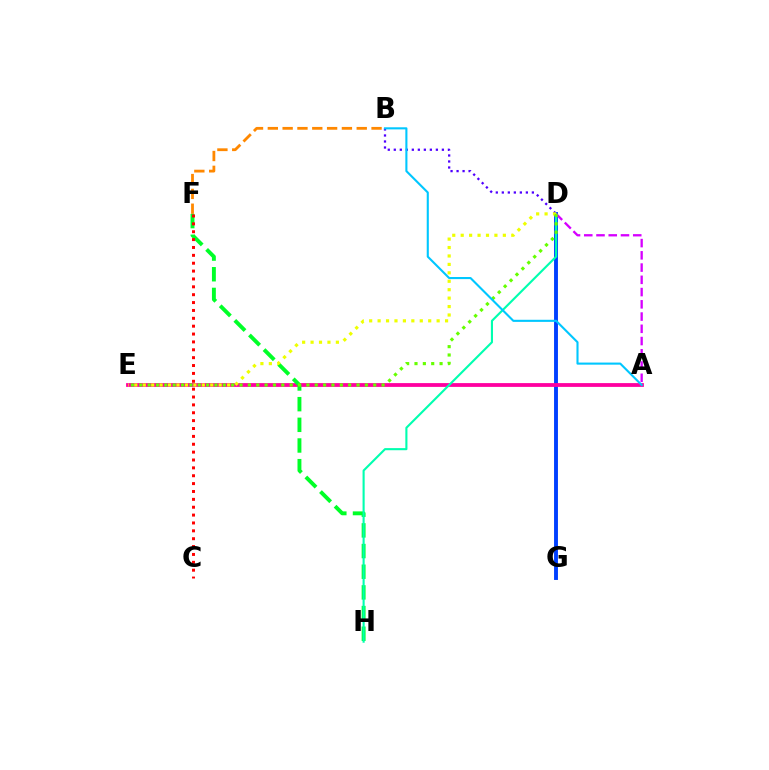{('D', 'G'): [{'color': '#003fff', 'line_style': 'solid', 'thickness': 2.8}], ('B', 'F'): [{'color': '#ff8800', 'line_style': 'dashed', 'thickness': 2.01}], ('B', 'D'): [{'color': '#4f00ff', 'line_style': 'dotted', 'thickness': 1.63}], ('A', 'E'): [{'color': '#ff00a0', 'line_style': 'solid', 'thickness': 2.73}], ('F', 'H'): [{'color': '#00ff27', 'line_style': 'dashed', 'thickness': 2.81}], ('D', 'H'): [{'color': '#00ffaf', 'line_style': 'solid', 'thickness': 1.52}], ('A', 'D'): [{'color': '#d600ff', 'line_style': 'dashed', 'thickness': 1.66}], ('D', 'E'): [{'color': '#eeff00', 'line_style': 'dotted', 'thickness': 2.29}, {'color': '#66ff00', 'line_style': 'dotted', 'thickness': 2.27}], ('C', 'F'): [{'color': '#ff0000', 'line_style': 'dotted', 'thickness': 2.14}], ('A', 'B'): [{'color': '#00c7ff', 'line_style': 'solid', 'thickness': 1.51}]}